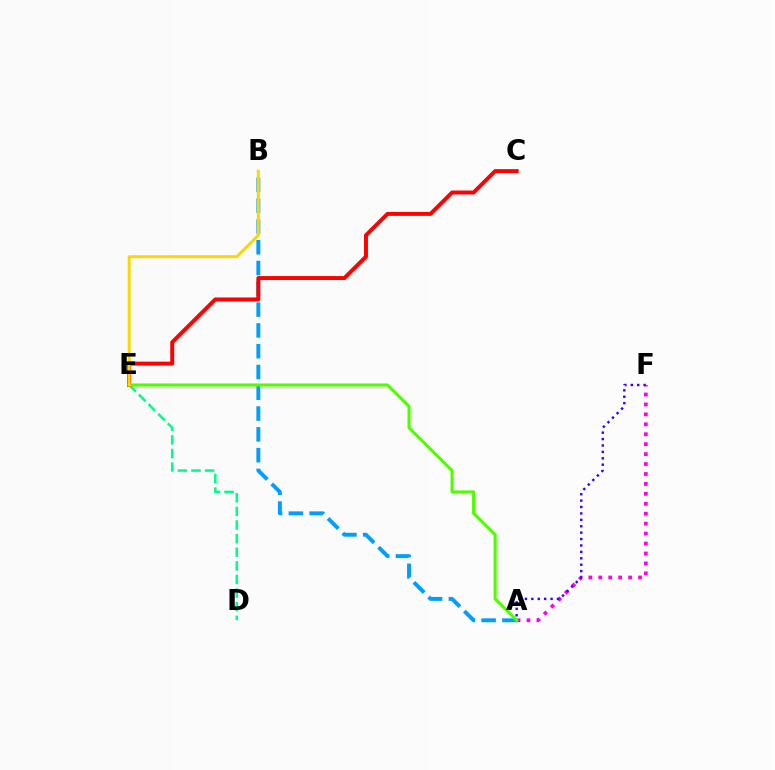{('D', 'E'): [{'color': '#00ff86', 'line_style': 'dashed', 'thickness': 1.85}], ('A', 'B'): [{'color': '#009eff', 'line_style': 'dashed', 'thickness': 2.82}], ('A', 'F'): [{'color': '#ff00ed', 'line_style': 'dotted', 'thickness': 2.7}, {'color': '#3700ff', 'line_style': 'dotted', 'thickness': 1.74}], ('C', 'E'): [{'color': '#ff0000', 'line_style': 'solid', 'thickness': 2.85}], ('A', 'E'): [{'color': '#4fff00', 'line_style': 'solid', 'thickness': 2.24}], ('B', 'E'): [{'color': '#ffd500', 'line_style': 'solid', 'thickness': 2.14}]}